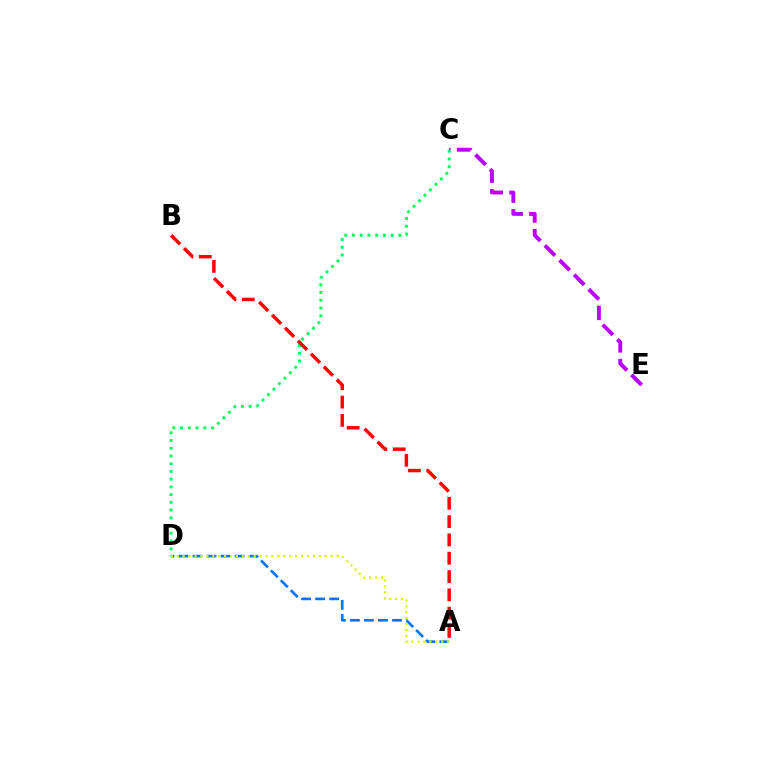{('C', 'E'): [{'color': '#b900ff', 'line_style': 'dashed', 'thickness': 2.81}], ('C', 'D'): [{'color': '#00ff5c', 'line_style': 'dotted', 'thickness': 2.1}], ('A', 'D'): [{'color': '#0074ff', 'line_style': 'dashed', 'thickness': 1.91}, {'color': '#d1ff00', 'line_style': 'dotted', 'thickness': 1.61}], ('A', 'B'): [{'color': '#ff0000', 'line_style': 'dashed', 'thickness': 2.49}]}